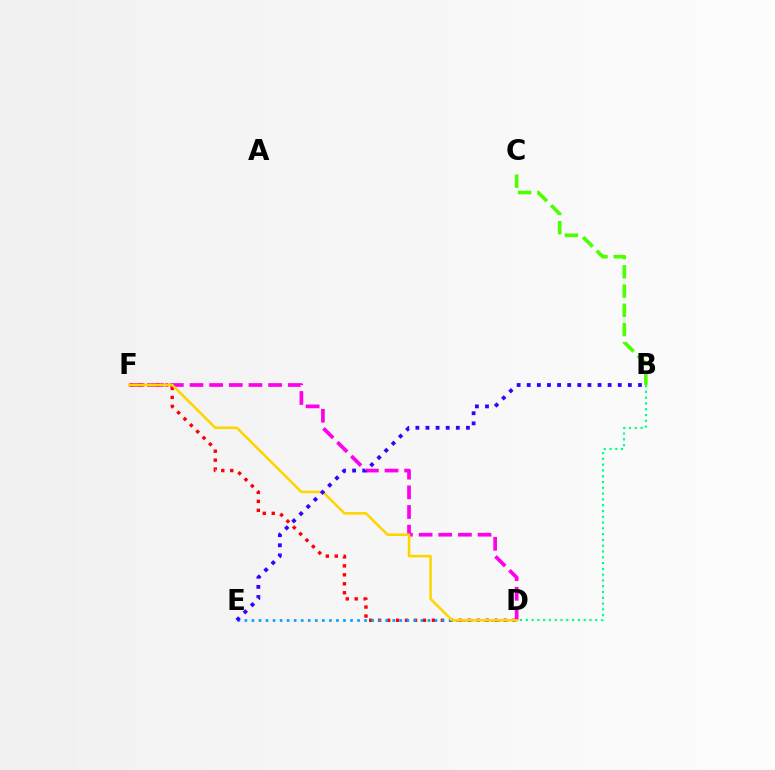{('D', 'F'): [{'color': '#ff00ed', 'line_style': 'dashed', 'thickness': 2.67}, {'color': '#ff0000', 'line_style': 'dotted', 'thickness': 2.44}, {'color': '#ffd500', 'line_style': 'solid', 'thickness': 1.85}], ('B', 'D'): [{'color': '#00ff86', 'line_style': 'dotted', 'thickness': 1.57}], ('B', 'C'): [{'color': '#4fff00', 'line_style': 'dashed', 'thickness': 2.61}], ('D', 'E'): [{'color': '#009eff', 'line_style': 'dotted', 'thickness': 1.91}], ('B', 'E'): [{'color': '#3700ff', 'line_style': 'dotted', 'thickness': 2.75}]}